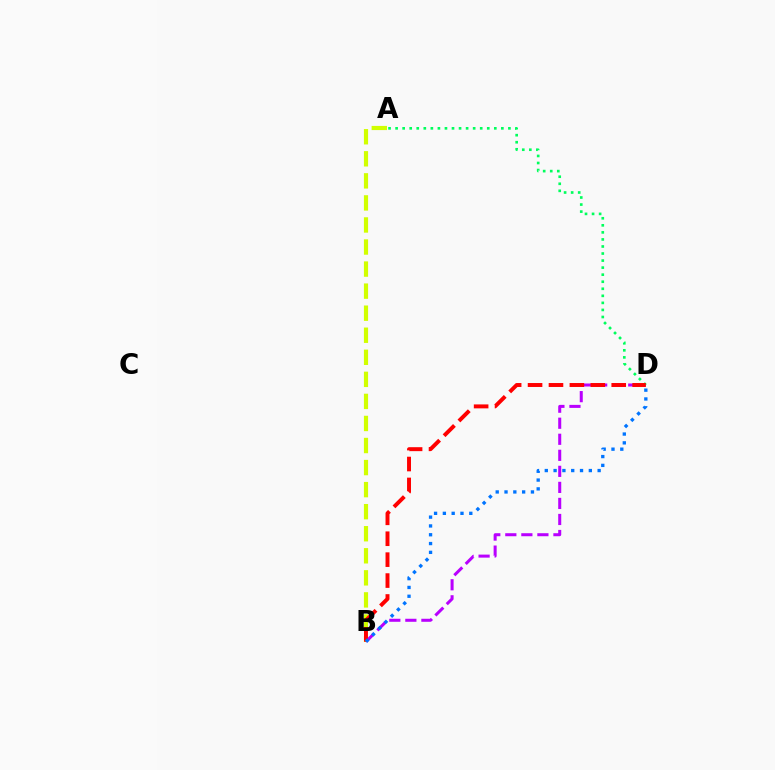{('A', 'B'): [{'color': '#d1ff00', 'line_style': 'dashed', 'thickness': 3.0}], ('B', 'D'): [{'color': '#b900ff', 'line_style': 'dashed', 'thickness': 2.18}, {'color': '#ff0000', 'line_style': 'dashed', 'thickness': 2.84}, {'color': '#0074ff', 'line_style': 'dotted', 'thickness': 2.39}], ('A', 'D'): [{'color': '#00ff5c', 'line_style': 'dotted', 'thickness': 1.92}]}